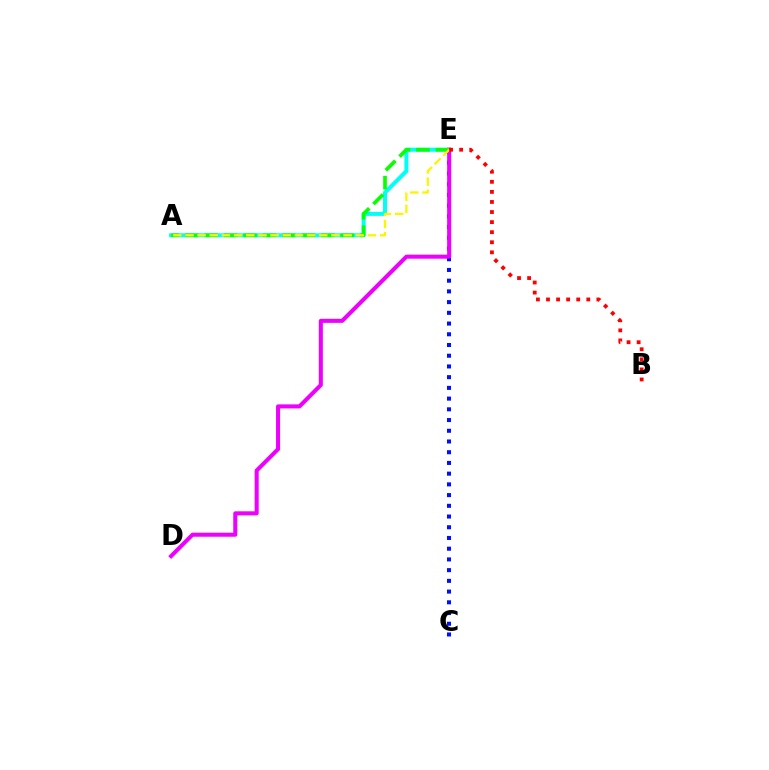{('A', 'E'): [{'color': '#00fff6', 'line_style': 'solid', 'thickness': 2.88}, {'color': '#08ff00', 'line_style': 'dashed', 'thickness': 2.64}, {'color': '#fcf500', 'line_style': 'dashed', 'thickness': 1.65}], ('C', 'E'): [{'color': '#0010ff', 'line_style': 'dotted', 'thickness': 2.91}], ('D', 'E'): [{'color': '#ee00ff', 'line_style': 'solid', 'thickness': 2.91}], ('B', 'E'): [{'color': '#ff0000', 'line_style': 'dotted', 'thickness': 2.74}]}